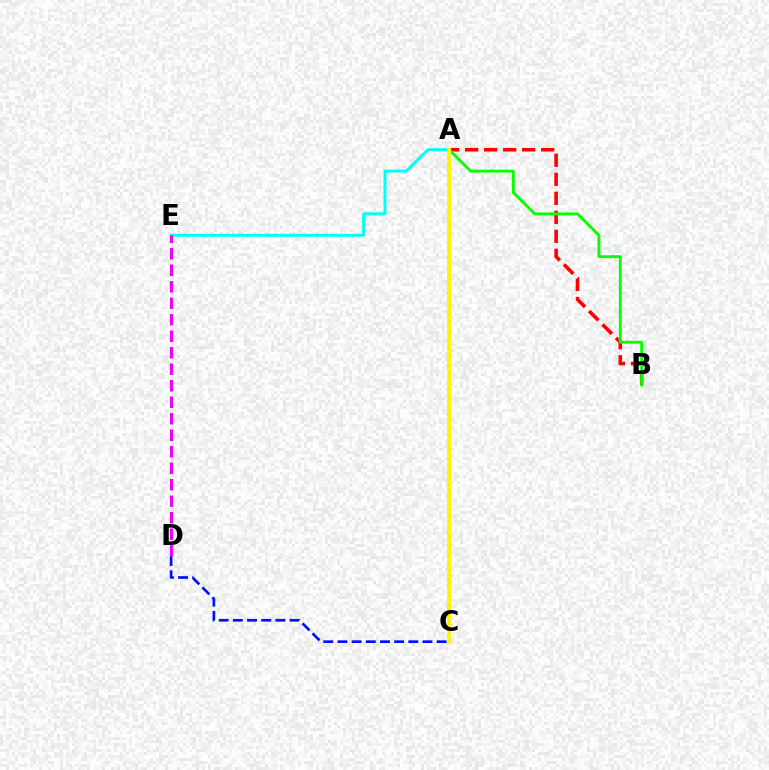{('A', 'B'): [{'color': '#ff0000', 'line_style': 'dashed', 'thickness': 2.58}, {'color': '#08ff00', 'line_style': 'solid', 'thickness': 2.08}], ('A', 'E'): [{'color': '#00fff6', 'line_style': 'solid', 'thickness': 2.14}], ('A', 'C'): [{'color': '#fcf500', 'line_style': 'solid', 'thickness': 2.74}], ('C', 'D'): [{'color': '#0010ff', 'line_style': 'dashed', 'thickness': 1.93}], ('D', 'E'): [{'color': '#ee00ff', 'line_style': 'dashed', 'thickness': 2.24}]}